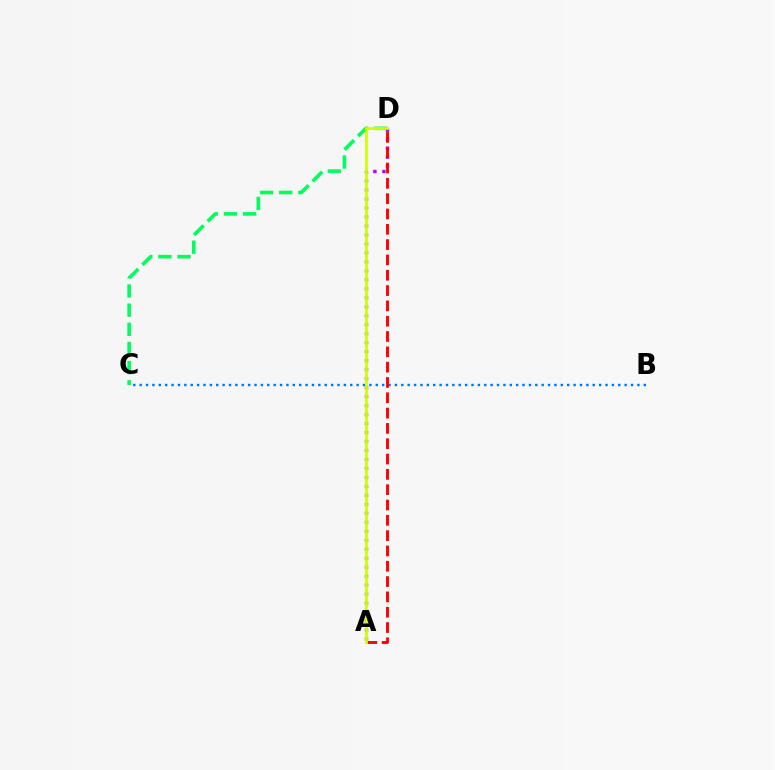{('B', 'C'): [{'color': '#0074ff', 'line_style': 'dotted', 'thickness': 1.73}], ('C', 'D'): [{'color': '#00ff5c', 'line_style': 'dashed', 'thickness': 2.6}], ('A', 'D'): [{'color': '#b900ff', 'line_style': 'dotted', 'thickness': 2.44}, {'color': '#ff0000', 'line_style': 'dashed', 'thickness': 2.08}, {'color': '#d1ff00', 'line_style': 'solid', 'thickness': 1.99}]}